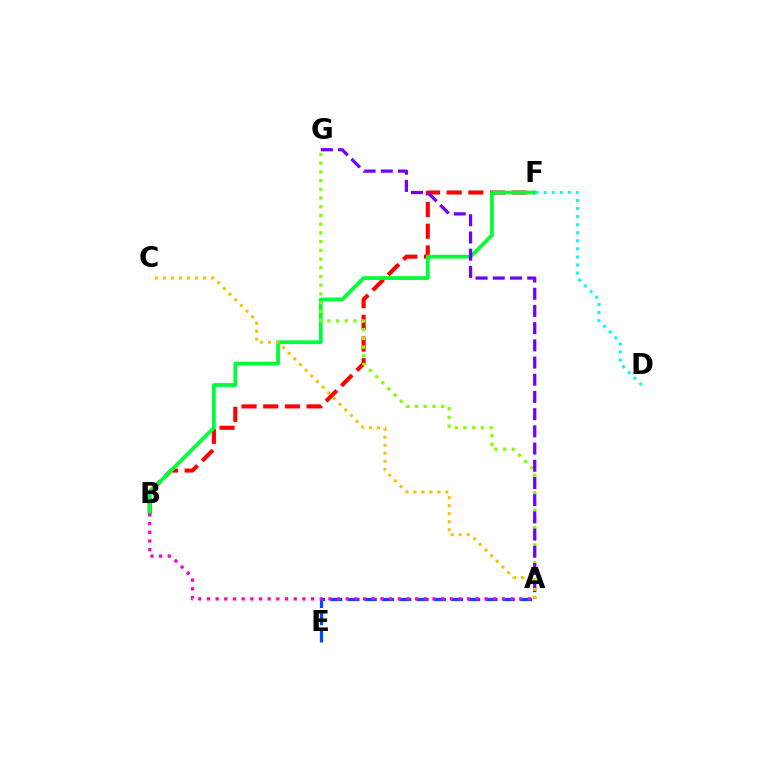{('A', 'E'): [{'color': '#004bff', 'line_style': 'dashed', 'thickness': 2.34}], ('B', 'F'): [{'color': '#ff0000', 'line_style': 'dashed', 'thickness': 2.95}, {'color': '#00ff39', 'line_style': 'solid', 'thickness': 2.72}], ('A', 'G'): [{'color': '#84ff00', 'line_style': 'dotted', 'thickness': 2.37}, {'color': '#7200ff', 'line_style': 'dashed', 'thickness': 2.34}], ('A', 'B'): [{'color': '#ff00cf', 'line_style': 'dotted', 'thickness': 2.36}], ('A', 'C'): [{'color': '#ffbd00', 'line_style': 'dotted', 'thickness': 2.18}], ('D', 'F'): [{'color': '#00fff6', 'line_style': 'dotted', 'thickness': 2.19}]}